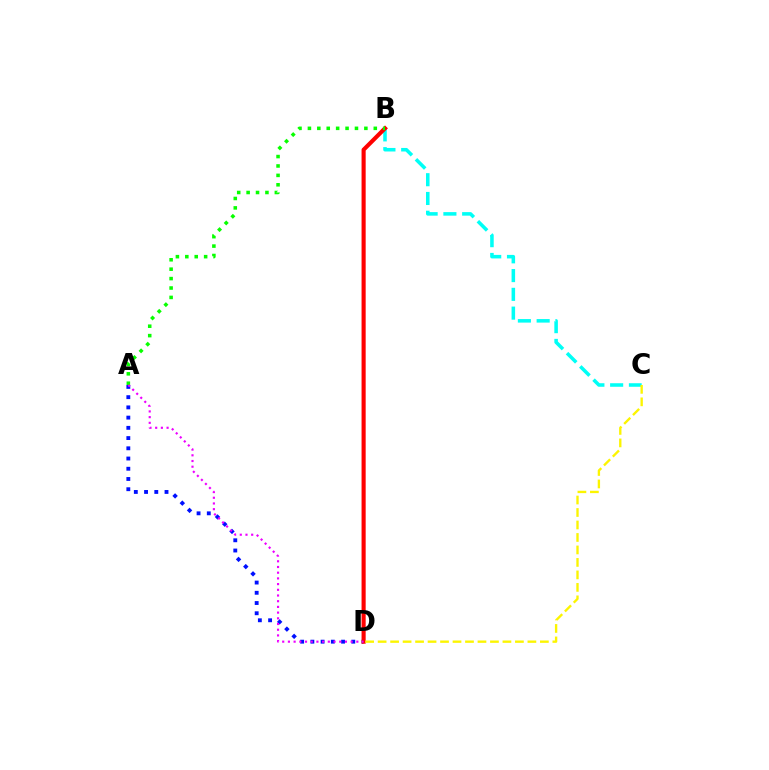{('A', 'D'): [{'color': '#0010ff', 'line_style': 'dotted', 'thickness': 2.78}, {'color': '#ee00ff', 'line_style': 'dotted', 'thickness': 1.55}], ('B', 'C'): [{'color': '#00fff6', 'line_style': 'dashed', 'thickness': 2.55}], ('B', 'D'): [{'color': '#ff0000', 'line_style': 'solid', 'thickness': 2.96}], ('A', 'B'): [{'color': '#08ff00', 'line_style': 'dotted', 'thickness': 2.56}], ('C', 'D'): [{'color': '#fcf500', 'line_style': 'dashed', 'thickness': 1.7}]}